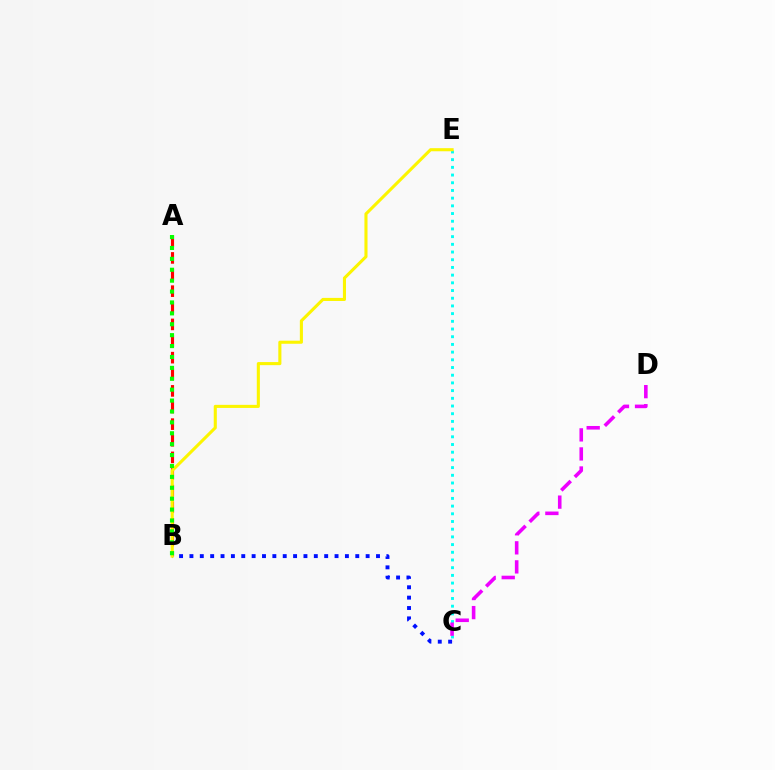{('B', 'C'): [{'color': '#0010ff', 'line_style': 'dotted', 'thickness': 2.82}], ('A', 'B'): [{'color': '#ff0000', 'line_style': 'dashed', 'thickness': 2.26}, {'color': '#08ff00', 'line_style': 'dotted', 'thickness': 2.96}], ('C', 'E'): [{'color': '#00fff6', 'line_style': 'dotted', 'thickness': 2.09}], ('B', 'E'): [{'color': '#fcf500', 'line_style': 'solid', 'thickness': 2.22}], ('C', 'D'): [{'color': '#ee00ff', 'line_style': 'dashed', 'thickness': 2.59}]}